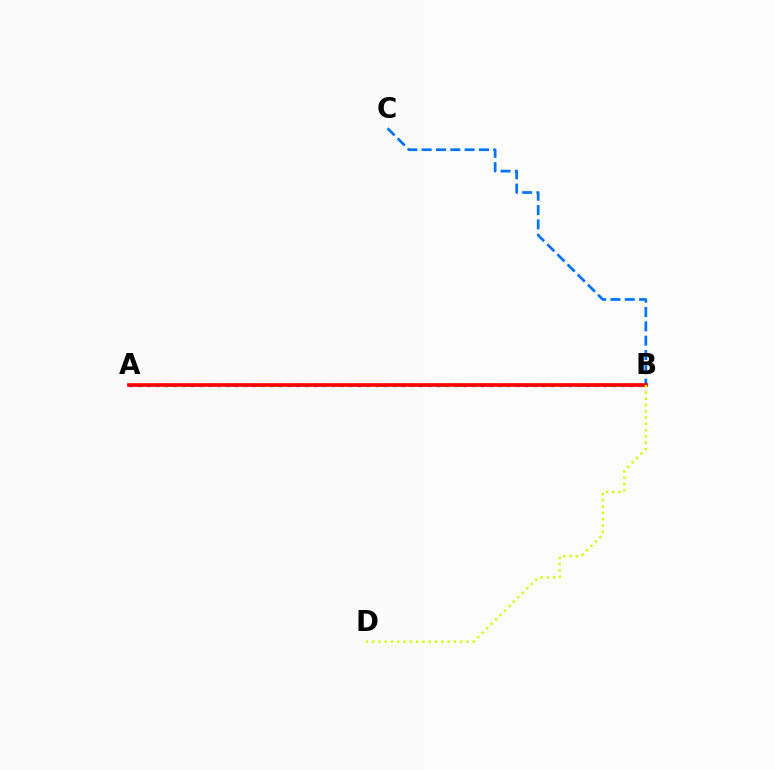{('A', 'B'): [{'color': '#b900ff', 'line_style': 'dotted', 'thickness': 2.39}, {'color': '#00ff5c', 'line_style': 'dashed', 'thickness': 2.07}, {'color': '#ff0000', 'line_style': 'solid', 'thickness': 2.62}], ('B', 'C'): [{'color': '#0074ff', 'line_style': 'dashed', 'thickness': 1.95}], ('B', 'D'): [{'color': '#d1ff00', 'line_style': 'dotted', 'thickness': 1.71}]}